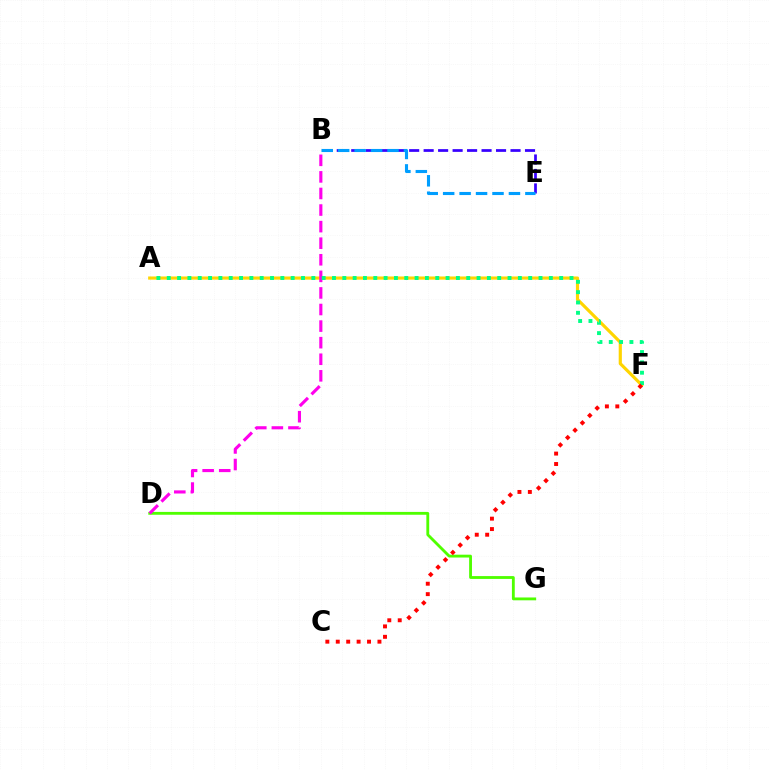{('A', 'F'): [{'color': '#ffd500', 'line_style': 'solid', 'thickness': 2.28}, {'color': '#00ff86', 'line_style': 'dotted', 'thickness': 2.81}], ('B', 'E'): [{'color': '#3700ff', 'line_style': 'dashed', 'thickness': 1.97}, {'color': '#009eff', 'line_style': 'dashed', 'thickness': 2.23}], ('D', 'G'): [{'color': '#4fff00', 'line_style': 'solid', 'thickness': 2.04}], ('B', 'D'): [{'color': '#ff00ed', 'line_style': 'dashed', 'thickness': 2.25}], ('C', 'F'): [{'color': '#ff0000', 'line_style': 'dotted', 'thickness': 2.83}]}